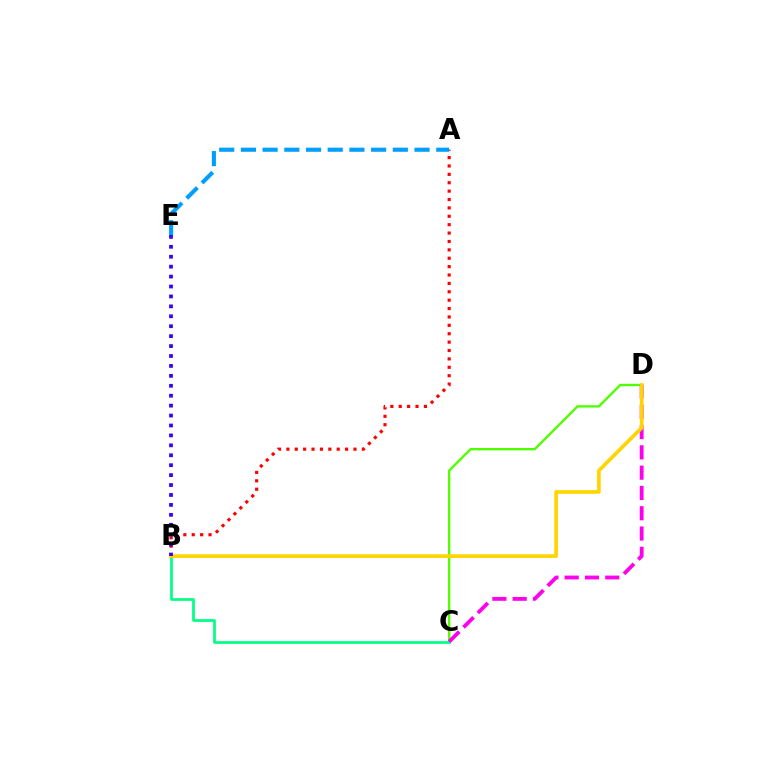{('A', 'B'): [{'color': '#ff0000', 'line_style': 'dotted', 'thickness': 2.28}], ('C', 'D'): [{'color': '#4fff00', 'line_style': 'solid', 'thickness': 1.7}, {'color': '#ff00ed', 'line_style': 'dashed', 'thickness': 2.76}], ('B', 'C'): [{'color': '#00ff86', 'line_style': 'solid', 'thickness': 1.97}], ('A', 'E'): [{'color': '#009eff', 'line_style': 'dashed', 'thickness': 2.95}], ('B', 'D'): [{'color': '#ffd500', 'line_style': 'solid', 'thickness': 2.64}], ('B', 'E'): [{'color': '#3700ff', 'line_style': 'dotted', 'thickness': 2.7}]}